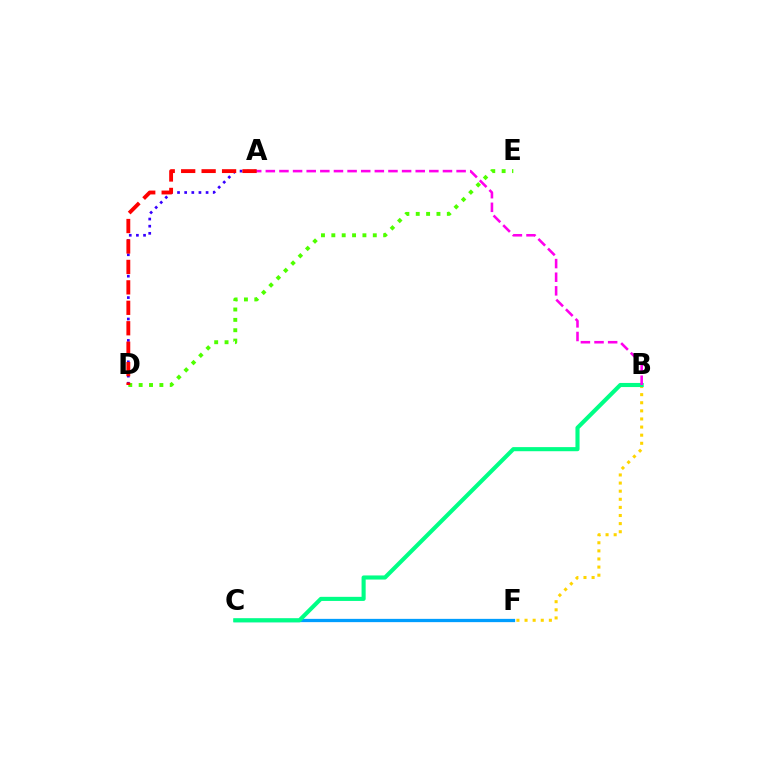{('A', 'D'): [{'color': '#3700ff', 'line_style': 'dotted', 'thickness': 1.94}, {'color': '#ff0000', 'line_style': 'dashed', 'thickness': 2.78}], ('C', 'F'): [{'color': '#009eff', 'line_style': 'solid', 'thickness': 2.36}], ('B', 'F'): [{'color': '#ffd500', 'line_style': 'dotted', 'thickness': 2.2}], ('B', 'C'): [{'color': '#00ff86', 'line_style': 'solid', 'thickness': 2.96}], ('D', 'E'): [{'color': '#4fff00', 'line_style': 'dotted', 'thickness': 2.82}], ('A', 'B'): [{'color': '#ff00ed', 'line_style': 'dashed', 'thickness': 1.85}]}